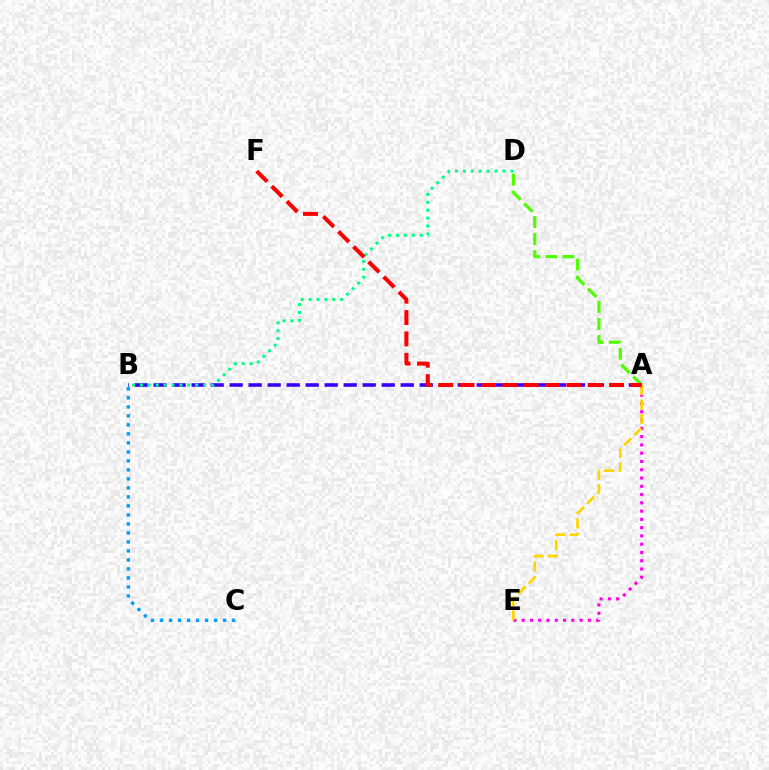{('B', 'C'): [{'color': '#009eff', 'line_style': 'dotted', 'thickness': 2.45}], ('A', 'D'): [{'color': '#4fff00', 'line_style': 'dashed', 'thickness': 2.32}], ('A', 'B'): [{'color': '#3700ff', 'line_style': 'dashed', 'thickness': 2.58}], ('A', 'E'): [{'color': '#ff00ed', 'line_style': 'dotted', 'thickness': 2.25}, {'color': '#ffd500', 'line_style': 'dashed', 'thickness': 1.95}], ('B', 'D'): [{'color': '#00ff86', 'line_style': 'dotted', 'thickness': 2.15}], ('A', 'F'): [{'color': '#ff0000', 'line_style': 'dashed', 'thickness': 2.9}]}